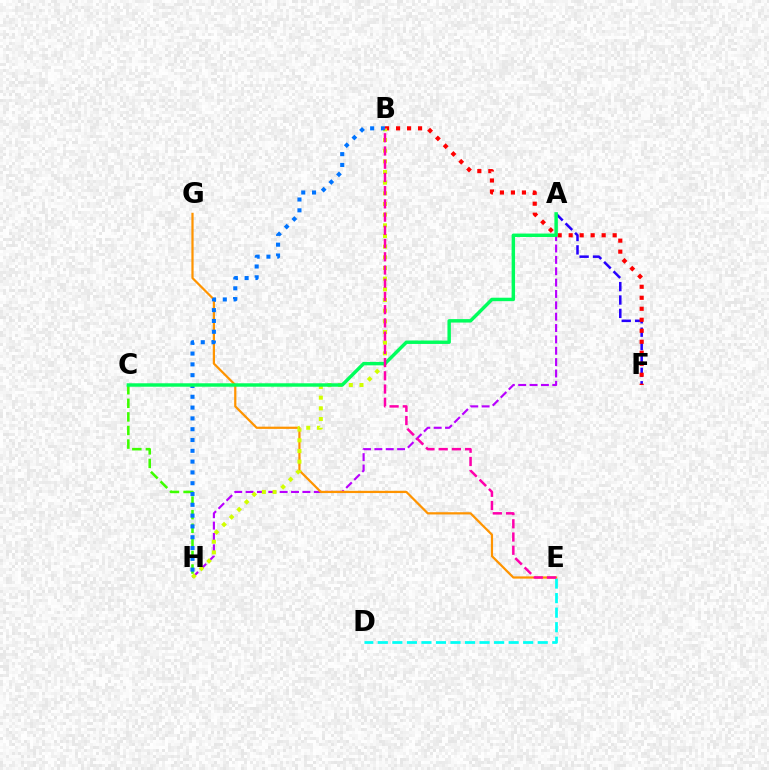{('C', 'H'): [{'color': '#3dff00', 'line_style': 'dashed', 'thickness': 1.85}], ('A', 'F'): [{'color': '#2500ff', 'line_style': 'dashed', 'thickness': 1.82}], ('D', 'E'): [{'color': '#00fff6', 'line_style': 'dashed', 'thickness': 1.98}], ('A', 'H'): [{'color': '#b900ff', 'line_style': 'dashed', 'thickness': 1.54}], ('B', 'F'): [{'color': '#ff0000', 'line_style': 'dotted', 'thickness': 2.99}], ('E', 'G'): [{'color': '#ff9400', 'line_style': 'solid', 'thickness': 1.6}], ('B', 'H'): [{'color': '#d1ff00', 'line_style': 'dotted', 'thickness': 2.9}, {'color': '#0074ff', 'line_style': 'dotted', 'thickness': 2.94}], ('A', 'C'): [{'color': '#00ff5c', 'line_style': 'solid', 'thickness': 2.48}], ('B', 'E'): [{'color': '#ff00ac', 'line_style': 'dashed', 'thickness': 1.8}]}